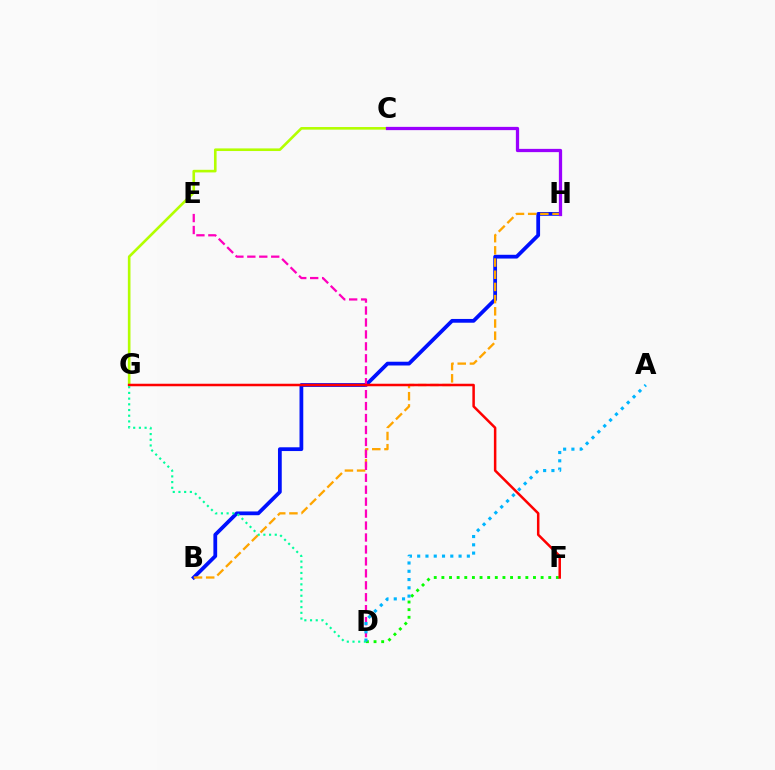{('B', 'H'): [{'color': '#0010ff', 'line_style': 'solid', 'thickness': 2.71}, {'color': '#ffa500', 'line_style': 'dashed', 'thickness': 1.66}], ('D', 'F'): [{'color': '#08ff00', 'line_style': 'dotted', 'thickness': 2.07}], ('C', 'G'): [{'color': '#b3ff00', 'line_style': 'solid', 'thickness': 1.89}], ('D', 'E'): [{'color': '#ff00bd', 'line_style': 'dashed', 'thickness': 1.62}], ('A', 'D'): [{'color': '#00b5ff', 'line_style': 'dotted', 'thickness': 2.25}], ('F', 'G'): [{'color': '#ff0000', 'line_style': 'solid', 'thickness': 1.8}], ('C', 'H'): [{'color': '#9b00ff', 'line_style': 'solid', 'thickness': 2.35}], ('D', 'G'): [{'color': '#00ff9d', 'line_style': 'dotted', 'thickness': 1.55}]}